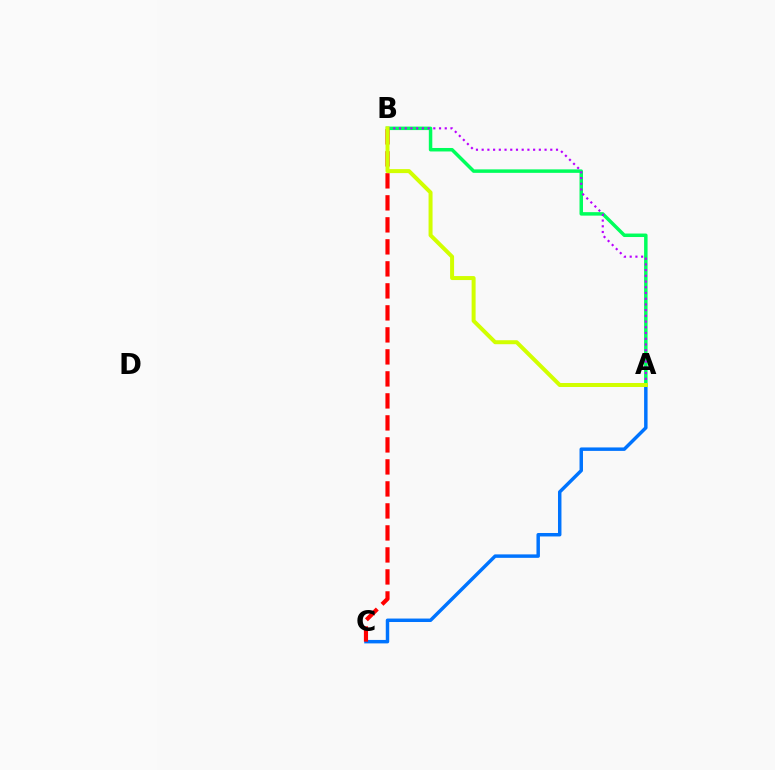{('A', 'C'): [{'color': '#0074ff', 'line_style': 'solid', 'thickness': 2.49}], ('B', 'C'): [{'color': '#ff0000', 'line_style': 'dashed', 'thickness': 2.99}], ('A', 'B'): [{'color': '#00ff5c', 'line_style': 'solid', 'thickness': 2.51}, {'color': '#b900ff', 'line_style': 'dotted', 'thickness': 1.55}, {'color': '#d1ff00', 'line_style': 'solid', 'thickness': 2.87}]}